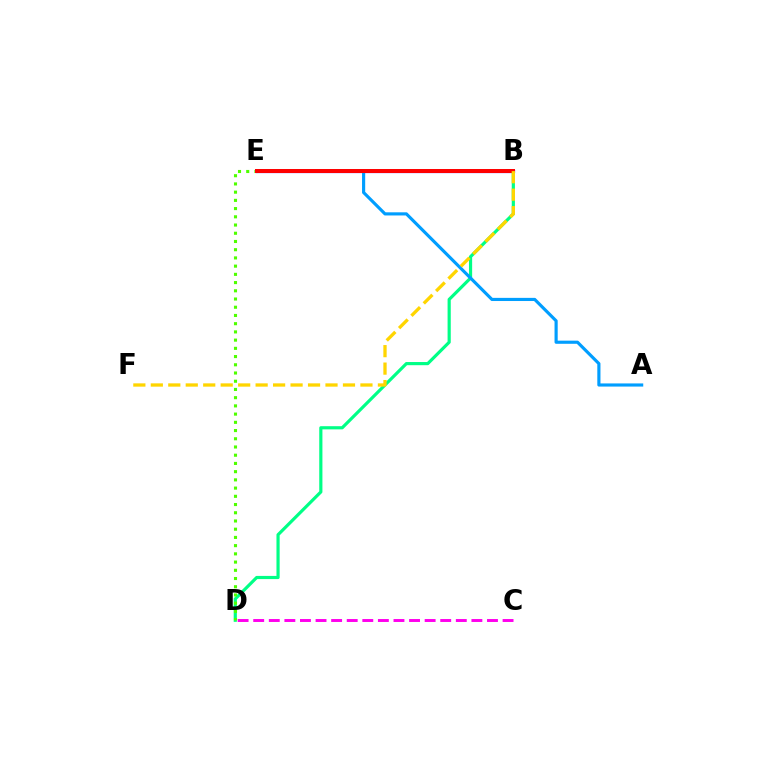{('B', 'E'): [{'color': '#3700ff', 'line_style': 'solid', 'thickness': 2.31}, {'color': '#ff0000', 'line_style': 'solid', 'thickness': 2.87}], ('B', 'D'): [{'color': '#00ff86', 'line_style': 'solid', 'thickness': 2.28}], ('A', 'E'): [{'color': '#009eff', 'line_style': 'solid', 'thickness': 2.27}], ('C', 'D'): [{'color': '#ff00ed', 'line_style': 'dashed', 'thickness': 2.12}], ('D', 'E'): [{'color': '#4fff00', 'line_style': 'dotted', 'thickness': 2.23}], ('B', 'F'): [{'color': '#ffd500', 'line_style': 'dashed', 'thickness': 2.37}]}